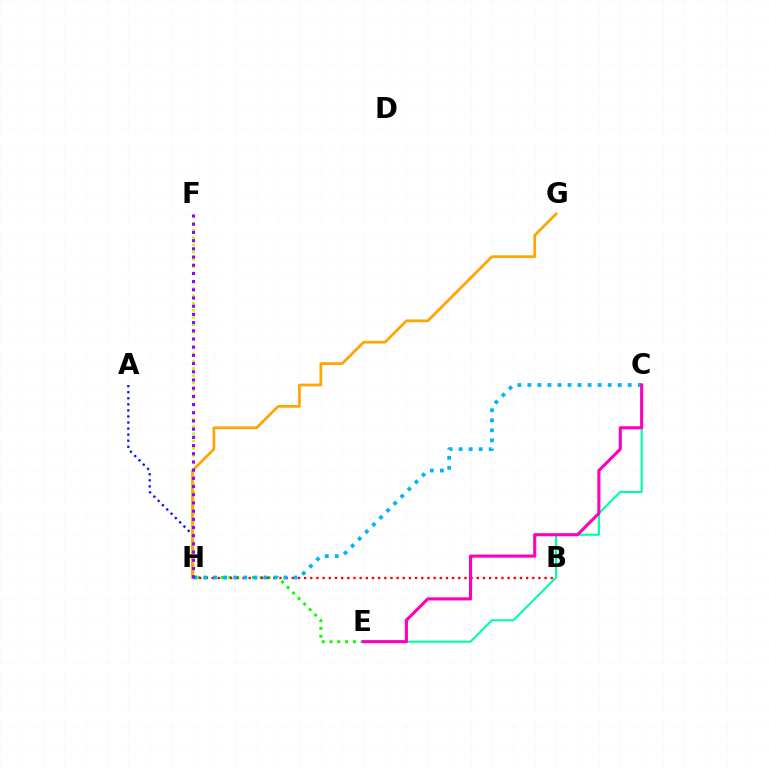{('F', 'H'): [{'color': '#b3ff00', 'line_style': 'dotted', 'thickness': 1.97}, {'color': '#9b00ff', 'line_style': 'dotted', 'thickness': 2.23}], ('A', 'H'): [{'color': '#0010ff', 'line_style': 'dotted', 'thickness': 1.65}], ('C', 'E'): [{'color': '#00ff9d', 'line_style': 'solid', 'thickness': 1.51}, {'color': '#ff00bd', 'line_style': 'solid', 'thickness': 2.23}], ('G', 'H'): [{'color': '#ffa500', 'line_style': 'solid', 'thickness': 1.97}], ('E', 'H'): [{'color': '#08ff00', 'line_style': 'dotted', 'thickness': 2.12}], ('B', 'H'): [{'color': '#ff0000', 'line_style': 'dotted', 'thickness': 1.68}], ('C', 'H'): [{'color': '#00b5ff', 'line_style': 'dotted', 'thickness': 2.73}]}